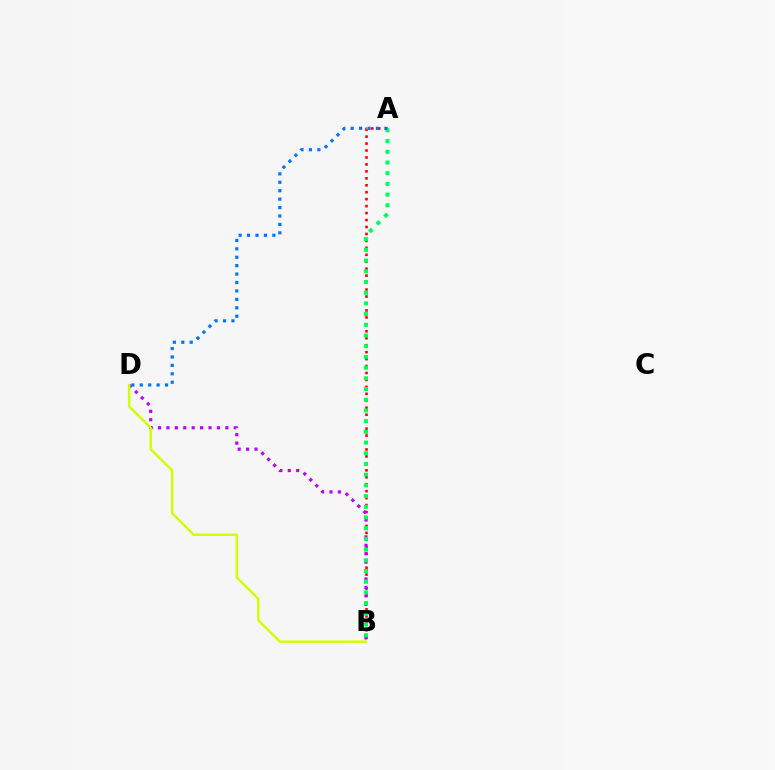{('A', 'B'): [{'color': '#ff0000', 'line_style': 'dotted', 'thickness': 1.89}, {'color': '#00ff5c', 'line_style': 'dotted', 'thickness': 2.91}], ('B', 'D'): [{'color': '#b900ff', 'line_style': 'dotted', 'thickness': 2.29}, {'color': '#d1ff00', 'line_style': 'solid', 'thickness': 1.77}], ('A', 'D'): [{'color': '#0074ff', 'line_style': 'dotted', 'thickness': 2.29}]}